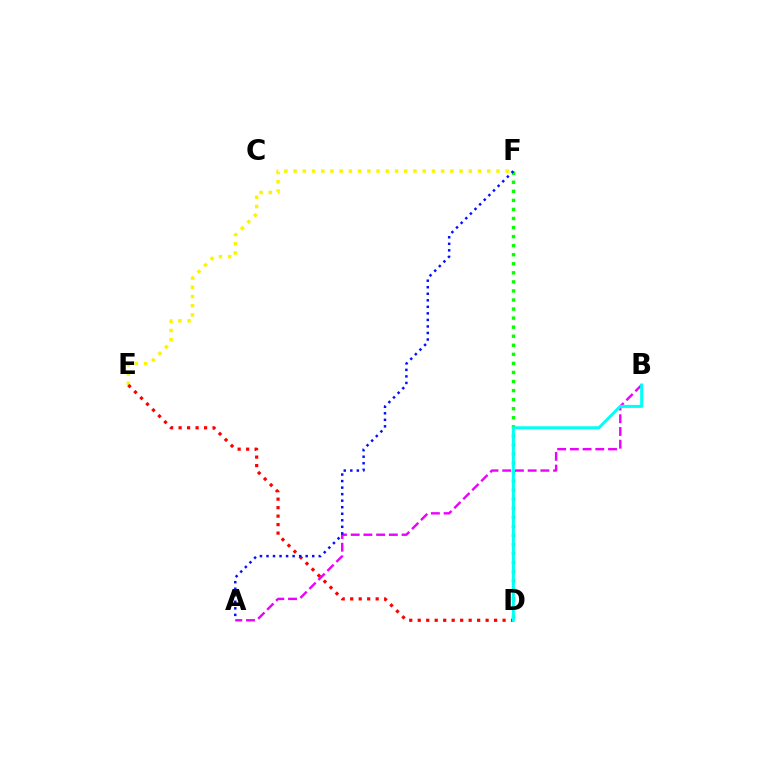{('D', 'F'): [{'color': '#08ff00', 'line_style': 'dotted', 'thickness': 2.46}], ('E', 'F'): [{'color': '#fcf500', 'line_style': 'dotted', 'thickness': 2.51}], ('A', 'B'): [{'color': '#ee00ff', 'line_style': 'dashed', 'thickness': 1.73}], ('D', 'E'): [{'color': '#ff0000', 'line_style': 'dotted', 'thickness': 2.31}], ('B', 'D'): [{'color': '#00fff6', 'line_style': 'solid', 'thickness': 2.17}], ('A', 'F'): [{'color': '#0010ff', 'line_style': 'dotted', 'thickness': 1.78}]}